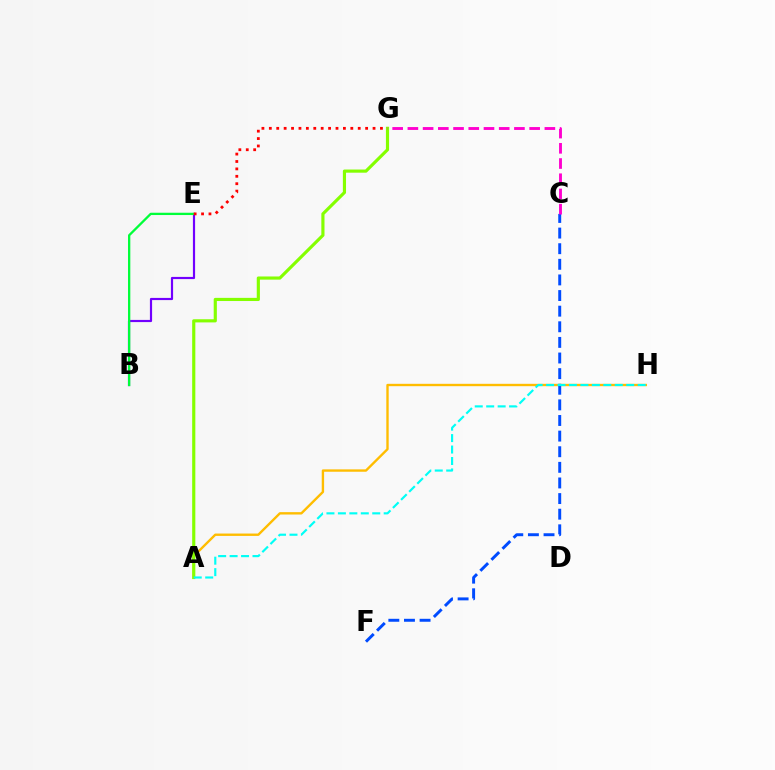{('B', 'E'): [{'color': '#7200ff', 'line_style': 'solid', 'thickness': 1.57}, {'color': '#00ff39', 'line_style': 'solid', 'thickness': 1.66}], ('A', 'H'): [{'color': '#ffbd00', 'line_style': 'solid', 'thickness': 1.71}, {'color': '#00fff6', 'line_style': 'dashed', 'thickness': 1.56}], ('A', 'G'): [{'color': '#84ff00', 'line_style': 'solid', 'thickness': 2.27}], ('C', 'F'): [{'color': '#004bff', 'line_style': 'dashed', 'thickness': 2.12}], ('C', 'G'): [{'color': '#ff00cf', 'line_style': 'dashed', 'thickness': 2.07}], ('E', 'G'): [{'color': '#ff0000', 'line_style': 'dotted', 'thickness': 2.01}]}